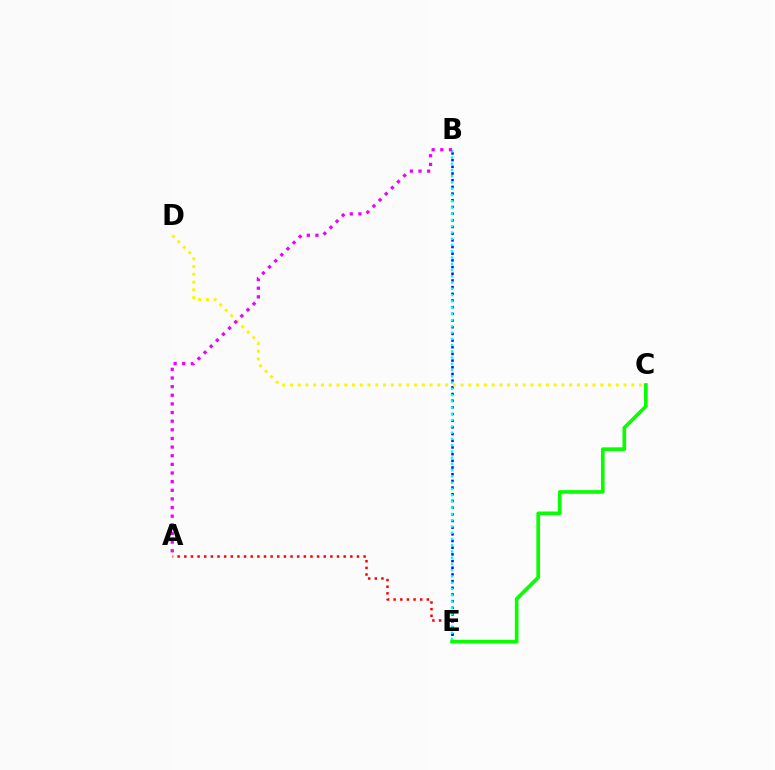{('A', 'E'): [{'color': '#ff0000', 'line_style': 'dotted', 'thickness': 1.8}], ('B', 'E'): [{'color': '#0010ff', 'line_style': 'dotted', 'thickness': 1.82}, {'color': '#00fff6', 'line_style': 'dotted', 'thickness': 1.7}], ('C', 'D'): [{'color': '#fcf500', 'line_style': 'dotted', 'thickness': 2.11}], ('C', 'E'): [{'color': '#08ff00', 'line_style': 'solid', 'thickness': 2.62}], ('A', 'B'): [{'color': '#ee00ff', 'line_style': 'dotted', 'thickness': 2.35}]}